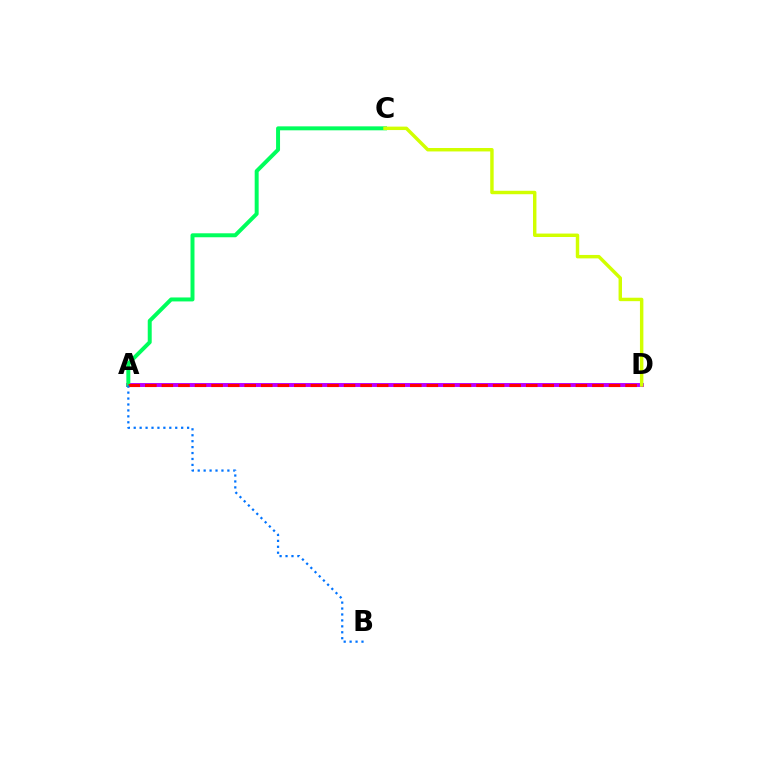{('A', 'D'): [{'color': '#b900ff', 'line_style': 'solid', 'thickness': 2.82}, {'color': '#ff0000', 'line_style': 'dashed', 'thickness': 2.25}], ('A', 'C'): [{'color': '#00ff5c', 'line_style': 'solid', 'thickness': 2.86}], ('A', 'B'): [{'color': '#0074ff', 'line_style': 'dotted', 'thickness': 1.61}], ('C', 'D'): [{'color': '#d1ff00', 'line_style': 'solid', 'thickness': 2.48}]}